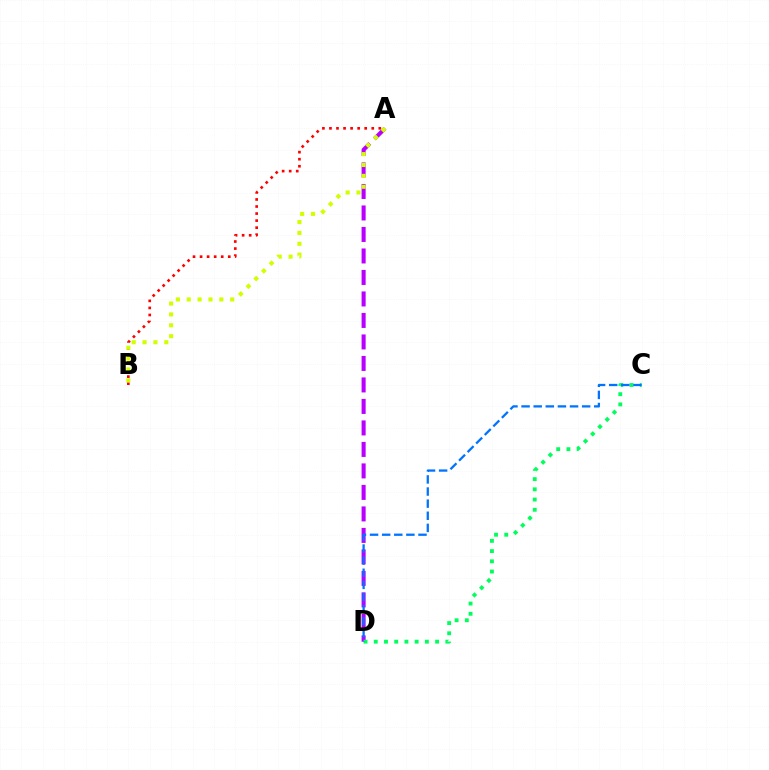{('A', 'B'): [{'color': '#ff0000', 'line_style': 'dotted', 'thickness': 1.92}, {'color': '#d1ff00', 'line_style': 'dotted', 'thickness': 2.95}], ('A', 'D'): [{'color': '#b900ff', 'line_style': 'dashed', 'thickness': 2.92}], ('C', 'D'): [{'color': '#00ff5c', 'line_style': 'dotted', 'thickness': 2.78}, {'color': '#0074ff', 'line_style': 'dashed', 'thickness': 1.65}]}